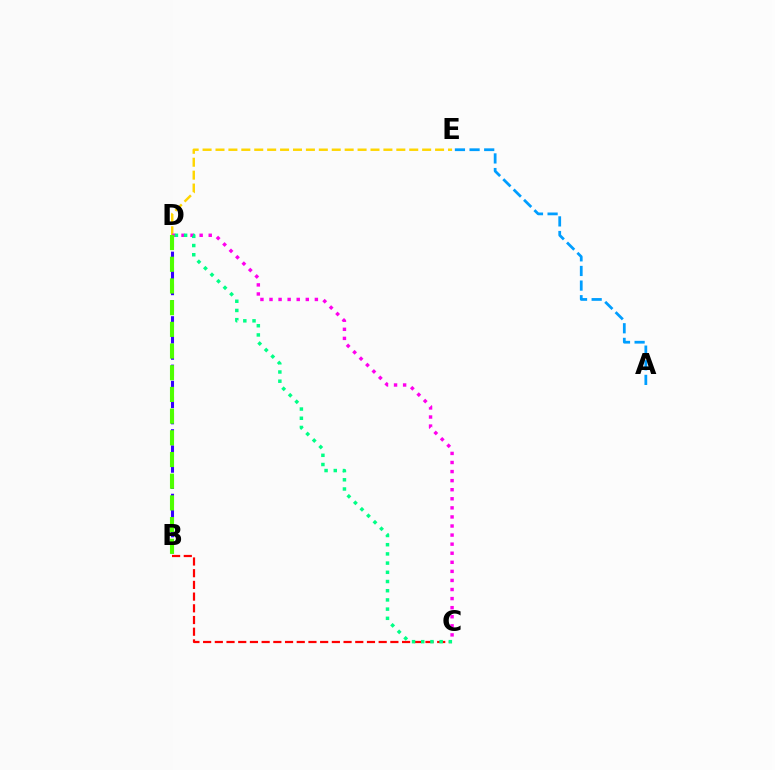{('B', 'C'): [{'color': '#ff0000', 'line_style': 'dashed', 'thickness': 1.59}], ('D', 'E'): [{'color': '#ffd500', 'line_style': 'dashed', 'thickness': 1.75}], ('B', 'D'): [{'color': '#3700ff', 'line_style': 'dashed', 'thickness': 2.19}, {'color': '#4fff00', 'line_style': 'dashed', 'thickness': 2.95}], ('C', 'D'): [{'color': '#ff00ed', 'line_style': 'dotted', 'thickness': 2.47}, {'color': '#00ff86', 'line_style': 'dotted', 'thickness': 2.5}], ('A', 'E'): [{'color': '#009eff', 'line_style': 'dashed', 'thickness': 1.99}]}